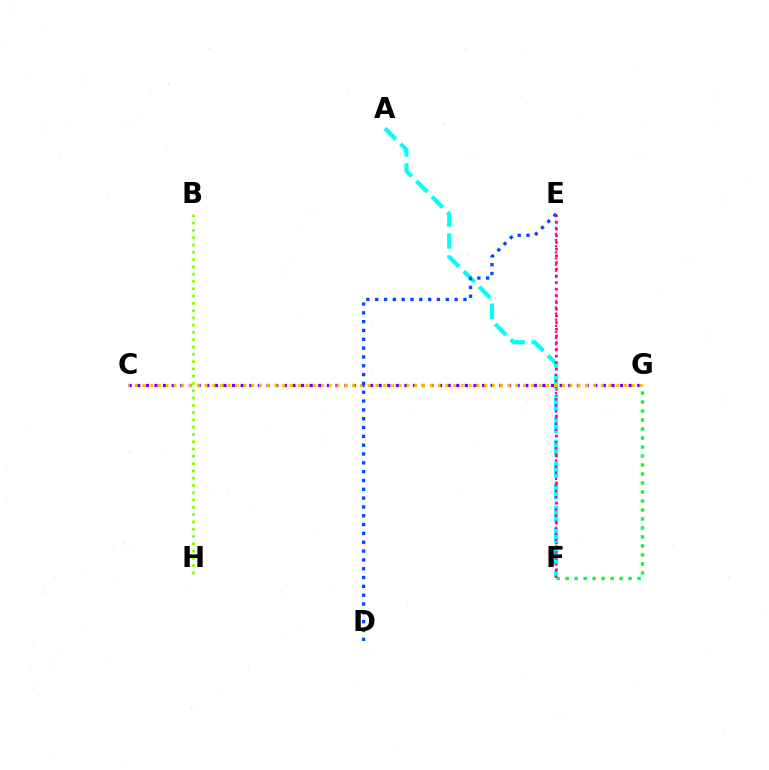{('B', 'H'): [{'color': '#84ff00', 'line_style': 'dotted', 'thickness': 1.98}], ('F', 'G'): [{'color': '#00ff39', 'line_style': 'dotted', 'thickness': 2.44}], ('E', 'F'): [{'color': '#ff0000', 'line_style': 'dotted', 'thickness': 1.81}, {'color': '#ff00cf', 'line_style': 'dotted', 'thickness': 1.66}], ('C', 'G'): [{'color': '#7200ff', 'line_style': 'dotted', 'thickness': 2.34}, {'color': '#ffbd00', 'line_style': 'dotted', 'thickness': 2.11}], ('A', 'F'): [{'color': '#00fff6', 'line_style': 'dashed', 'thickness': 2.98}], ('D', 'E'): [{'color': '#004bff', 'line_style': 'dotted', 'thickness': 2.4}]}